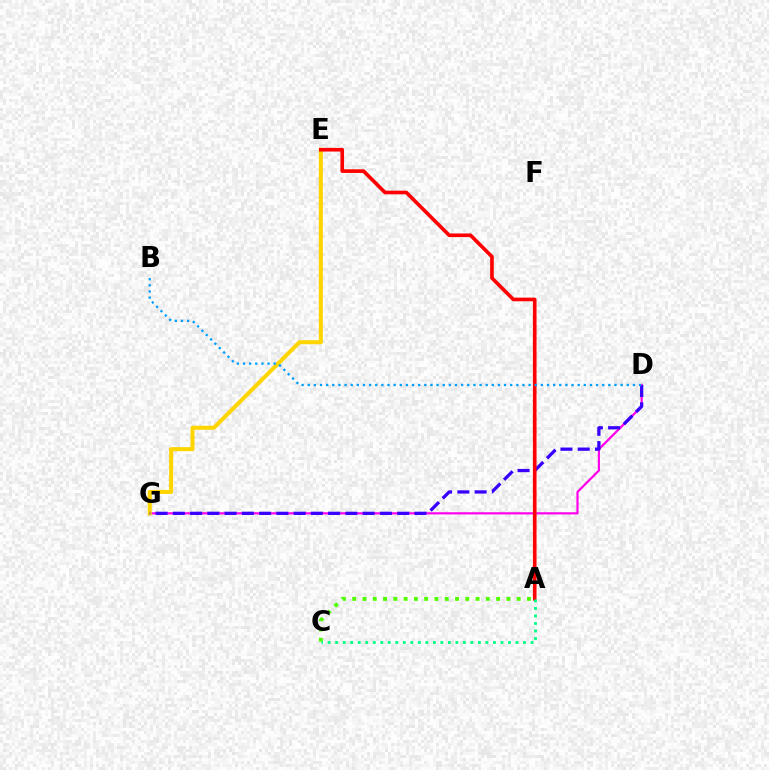{('D', 'G'): [{'color': '#ff00ed', 'line_style': 'solid', 'thickness': 1.58}, {'color': '#3700ff', 'line_style': 'dashed', 'thickness': 2.34}], ('E', 'G'): [{'color': '#ffd500', 'line_style': 'solid', 'thickness': 2.91}], ('A', 'E'): [{'color': '#ff0000', 'line_style': 'solid', 'thickness': 2.62}], ('A', 'C'): [{'color': '#4fff00', 'line_style': 'dotted', 'thickness': 2.79}, {'color': '#00ff86', 'line_style': 'dotted', 'thickness': 2.04}], ('B', 'D'): [{'color': '#009eff', 'line_style': 'dotted', 'thickness': 1.67}]}